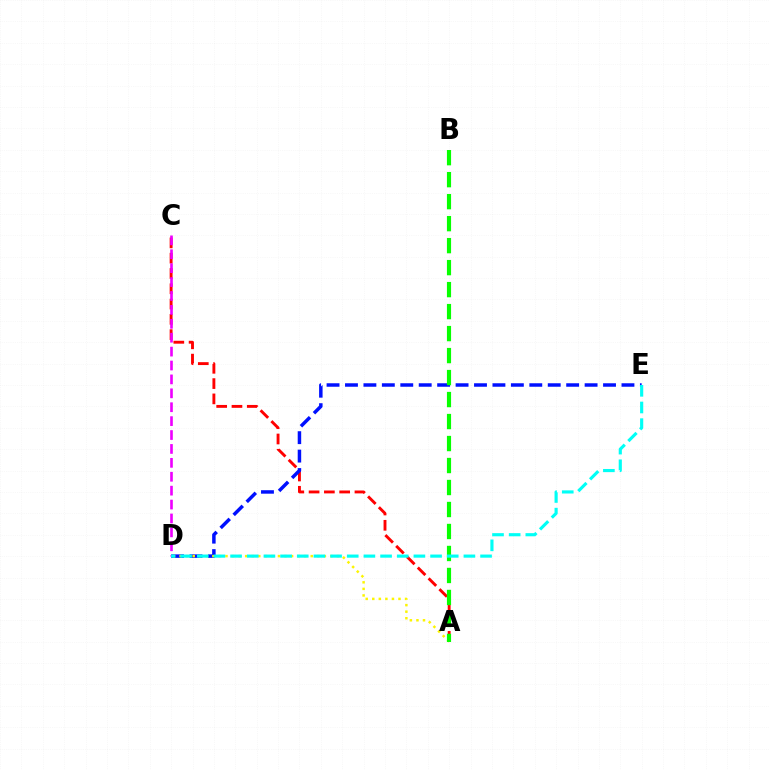{('A', 'C'): [{'color': '#ff0000', 'line_style': 'dashed', 'thickness': 2.08}], ('D', 'E'): [{'color': '#0010ff', 'line_style': 'dashed', 'thickness': 2.5}, {'color': '#00fff6', 'line_style': 'dashed', 'thickness': 2.26}], ('A', 'D'): [{'color': '#fcf500', 'line_style': 'dotted', 'thickness': 1.78}], ('C', 'D'): [{'color': '#ee00ff', 'line_style': 'dashed', 'thickness': 1.89}], ('A', 'B'): [{'color': '#08ff00', 'line_style': 'dashed', 'thickness': 2.99}]}